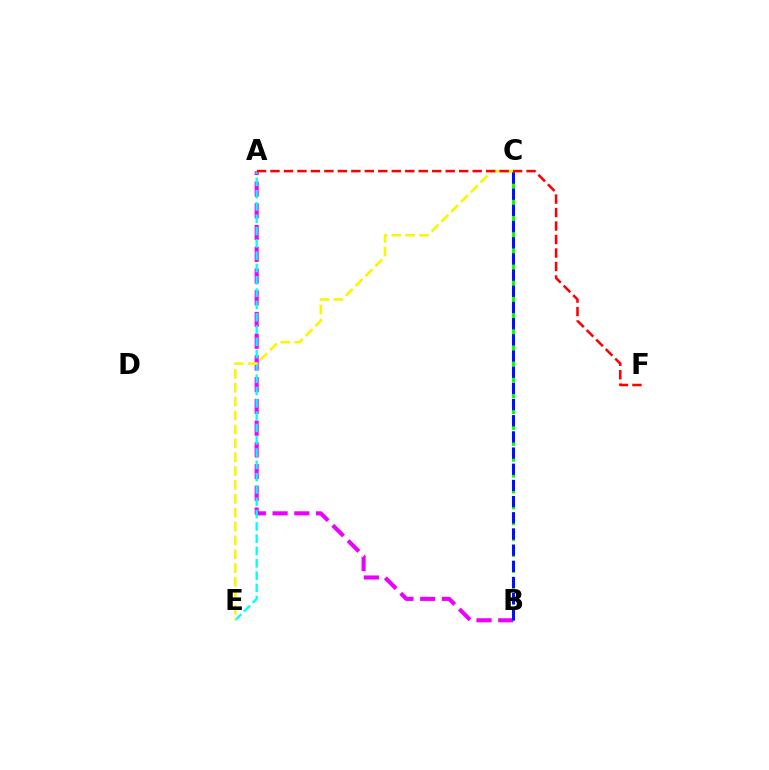{('A', 'B'): [{'color': '#ee00ff', 'line_style': 'dashed', 'thickness': 2.95}], ('A', 'E'): [{'color': '#00fff6', 'line_style': 'dashed', 'thickness': 1.67}], ('B', 'C'): [{'color': '#08ff00', 'line_style': 'dashed', 'thickness': 2.16}, {'color': '#0010ff', 'line_style': 'dashed', 'thickness': 2.2}], ('C', 'E'): [{'color': '#fcf500', 'line_style': 'dashed', 'thickness': 1.88}], ('A', 'F'): [{'color': '#ff0000', 'line_style': 'dashed', 'thickness': 1.83}]}